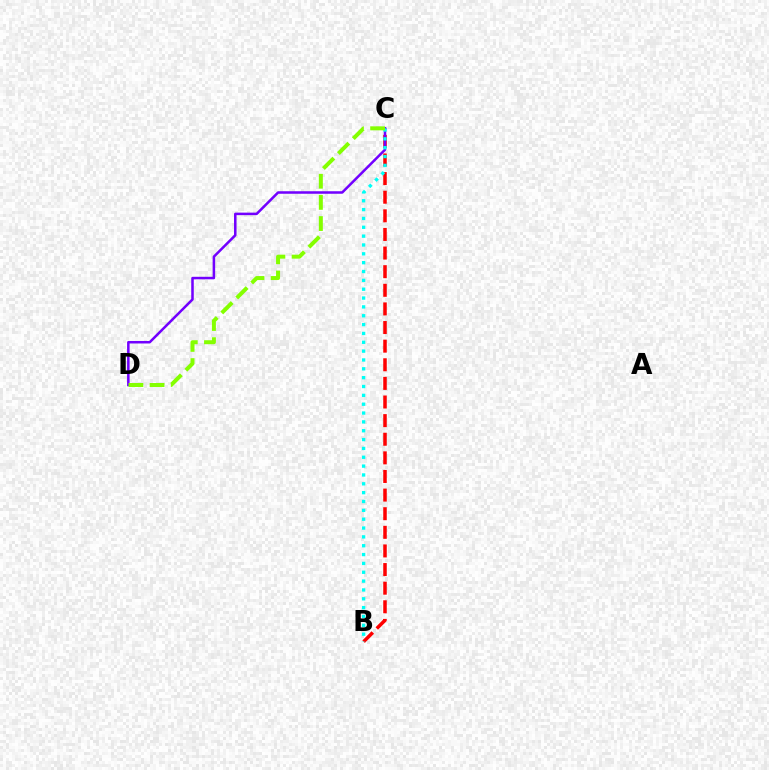{('B', 'C'): [{'color': '#ff0000', 'line_style': 'dashed', 'thickness': 2.53}, {'color': '#00fff6', 'line_style': 'dotted', 'thickness': 2.4}], ('C', 'D'): [{'color': '#7200ff', 'line_style': 'solid', 'thickness': 1.81}, {'color': '#84ff00', 'line_style': 'dashed', 'thickness': 2.87}]}